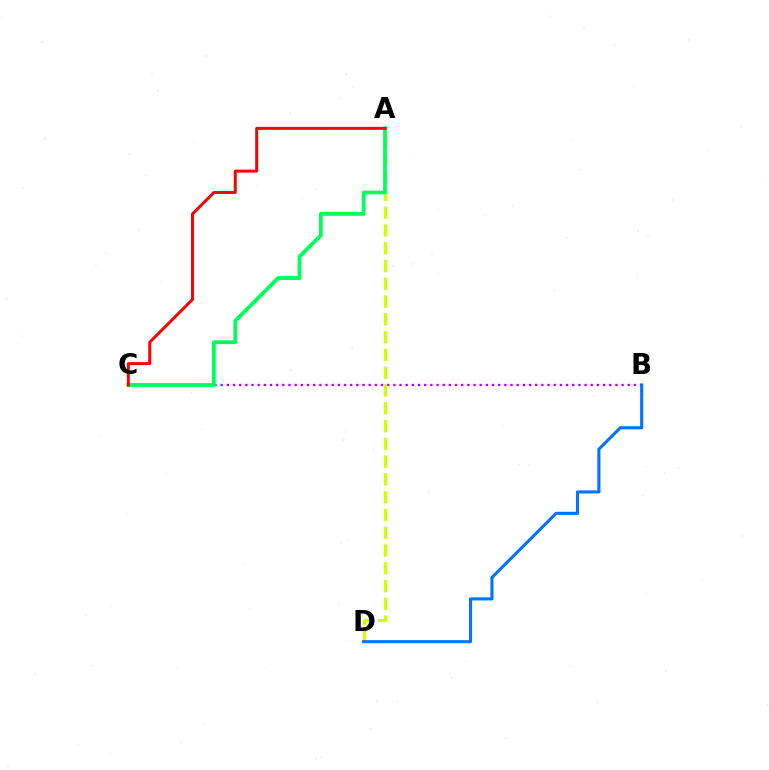{('B', 'C'): [{'color': '#b900ff', 'line_style': 'dotted', 'thickness': 1.68}], ('A', 'D'): [{'color': '#d1ff00', 'line_style': 'dashed', 'thickness': 2.42}], ('A', 'C'): [{'color': '#00ff5c', 'line_style': 'solid', 'thickness': 2.73}, {'color': '#ff0000', 'line_style': 'solid', 'thickness': 2.14}], ('B', 'D'): [{'color': '#0074ff', 'line_style': 'solid', 'thickness': 2.22}]}